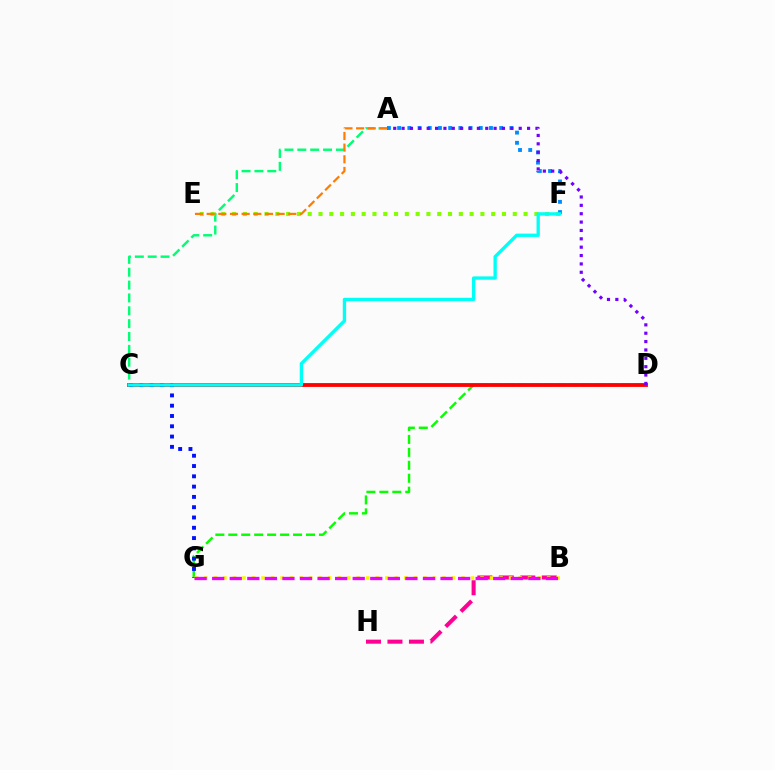{('A', 'C'): [{'color': '#00ff74', 'line_style': 'dashed', 'thickness': 1.75}], ('E', 'F'): [{'color': '#84ff00', 'line_style': 'dotted', 'thickness': 2.93}], ('D', 'G'): [{'color': '#08ff00', 'line_style': 'dashed', 'thickness': 1.76}], ('A', 'F'): [{'color': '#008cff', 'line_style': 'dotted', 'thickness': 2.77}], ('C', 'D'): [{'color': '#ff0000', 'line_style': 'solid', 'thickness': 2.75}], ('A', 'D'): [{'color': '#7200ff', 'line_style': 'dotted', 'thickness': 2.27}], ('B', 'H'): [{'color': '#ff0094', 'line_style': 'dashed', 'thickness': 2.92}], ('C', 'G'): [{'color': '#0010ff', 'line_style': 'dotted', 'thickness': 2.8}], ('C', 'F'): [{'color': '#00fff6', 'line_style': 'solid', 'thickness': 2.39}], ('B', 'G'): [{'color': '#fcf500', 'line_style': 'dotted', 'thickness': 2.59}, {'color': '#ee00ff', 'line_style': 'dashed', 'thickness': 2.39}], ('A', 'E'): [{'color': '#ff7c00', 'line_style': 'dashed', 'thickness': 1.58}]}